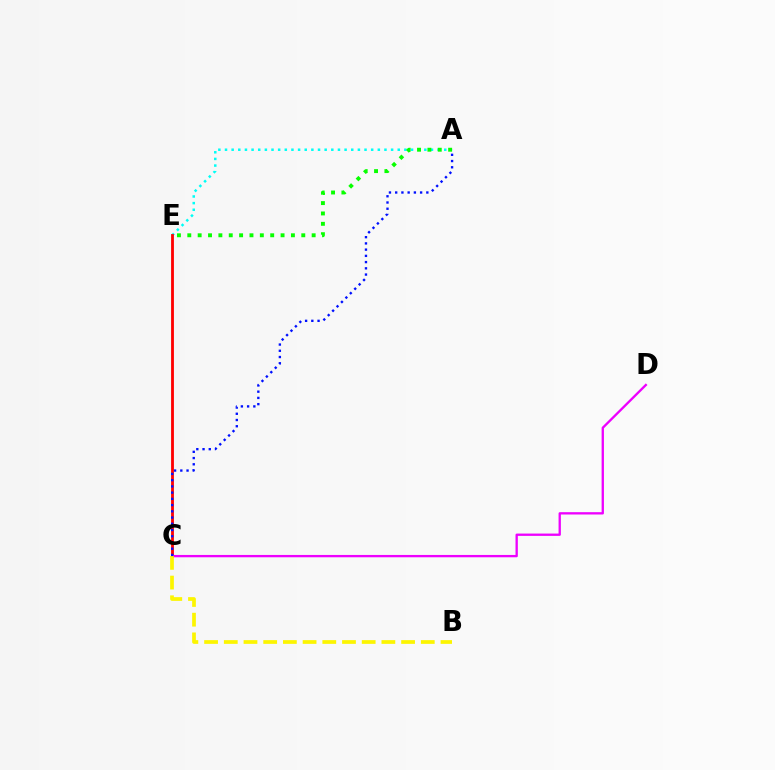{('A', 'E'): [{'color': '#00fff6', 'line_style': 'dotted', 'thickness': 1.81}, {'color': '#08ff00', 'line_style': 'dotted', 'thickness': 2.82}], ('C', 'E'): [{'color': '#ff0000', 'line_style': 'solid', 'thickness': 2.03}], ('C', 'D'): [{'color': '#ee00ff', 'line_style': 'solid', 'thickness': 1.67}], ('B', 'C'): [{'color': '#fcf500', 'line_style': 'dashed', 'thickness': 2.68}], ('A', 'C'): [{'color': '#0010ff', 'line_style': 'dotted', 'thickness': 1.69}]}